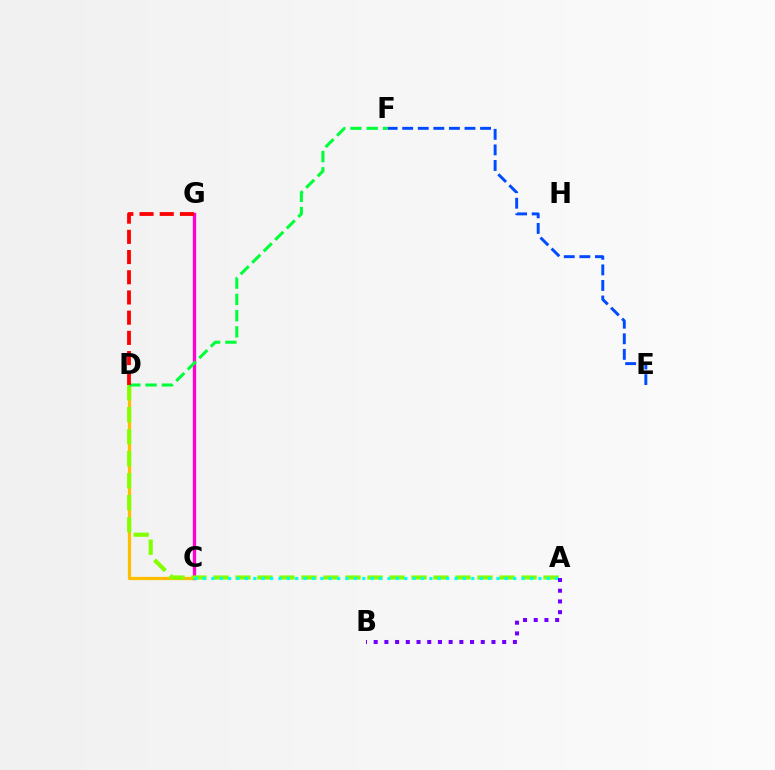{('C', 'D'): [{'color': '#ffbd00', 'line_style': 'solid', 'thickness': 2.34}], ('C', 'G'): [{'color': '#ff00cf', 'line_style': 'solid', 'thickness': 2.4}], ('E', 'F'): [{'color': '#004bff', 'line_style': 'dashed', 'thickness': 2.12}], ('A', 'D'): [{'color': '#84ff00', 'line_style': 'dashed', 'thickness': 2.99}], ('A', 'C'): [{'color': '#00fff6', 'line_style': 'dotted', 'thickness': 2.28}], ('D', 'F'): [{'color': '#00ff39', 'line_style': 'dashed', 'thickness': 2.21}], ('A', 'B'): [{'color': '#7200ff', 'line_style': 'dotted', 'thickness': 2.91}], ('D', 'G'): [{'color': '#ff0000', 'line_style': 'dashed', 'thickness': 2.74}]}